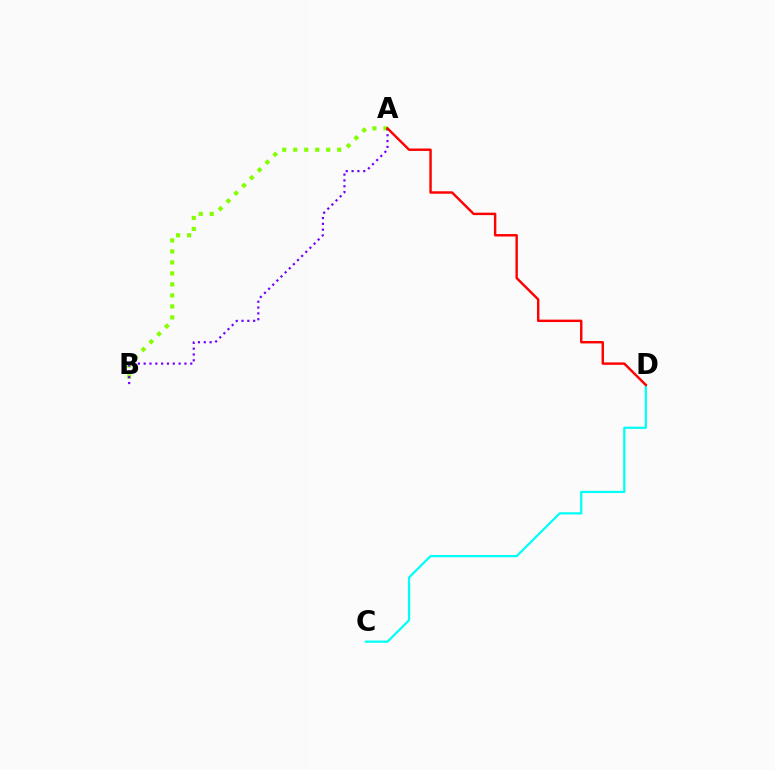{('A', 'B'): [{'color': '#84ff00', 'line_style': 'dotted', 'thickness': 2.99}, {'color': '#7200ff', 'line_style': 'dotted', 'thickness': 1.58}], ('C', 'D'): [{'color': '#00fff6', 'line_style': 'solid', 'thickness': 1.6}], ('A', 'D'): [{'color': '#ff0000', 'line_style': 'solid', 'thickness': 1.75}]}